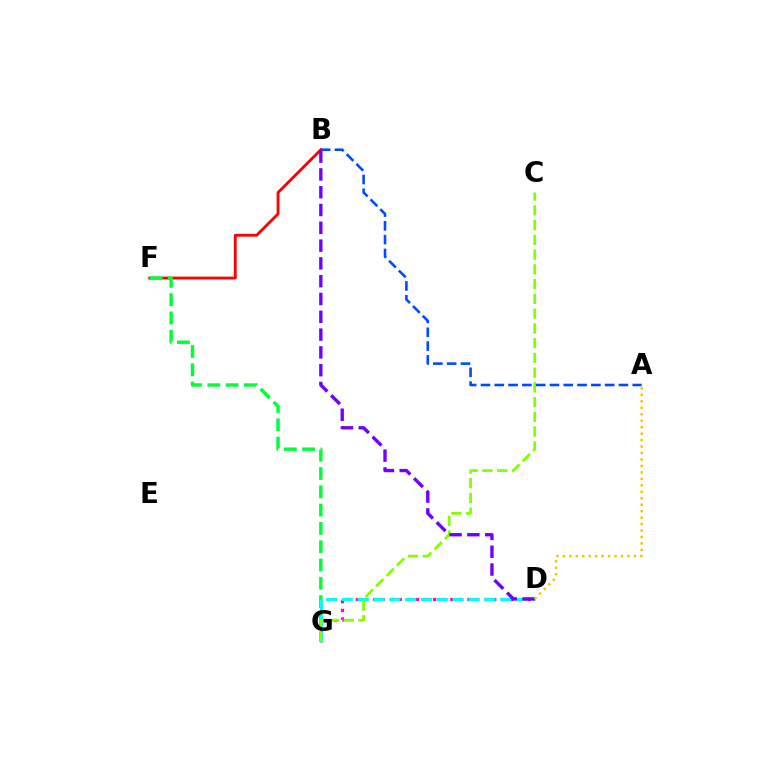{('B', 'F'): [{'color': '#ff0000', 'line_style': 'solid', 'thickness': 2.04}], ('F', 'G'): [{'color': '#00ff39', 'line_style': 'dashed', 'thickness': 2.49}], ('D', 'G'): [{'color': '#ff00cf', 'line_style': 'dotted', 'thickness': 2.33}, {'color': '#00fff6', 'line_style': 'dashed', 'thickness': 2.15}], ('C', 'G'): [{'color': '#84ff00', 'line_style': 'dashed', 'thickness': 2.0}], ('B', 'D'): [{'color': '#7200ff', 'line_style': 'dashed', 'thickness': 2.42}], ('A', 'B'): [{'color': '#004bff', 'line_style': 'dashed', 'thickness': 1.87}], ('A', 'D'): [{'color': '#ffbd00', 'line_style': 'dotted', 'thickness': 1.76}]}